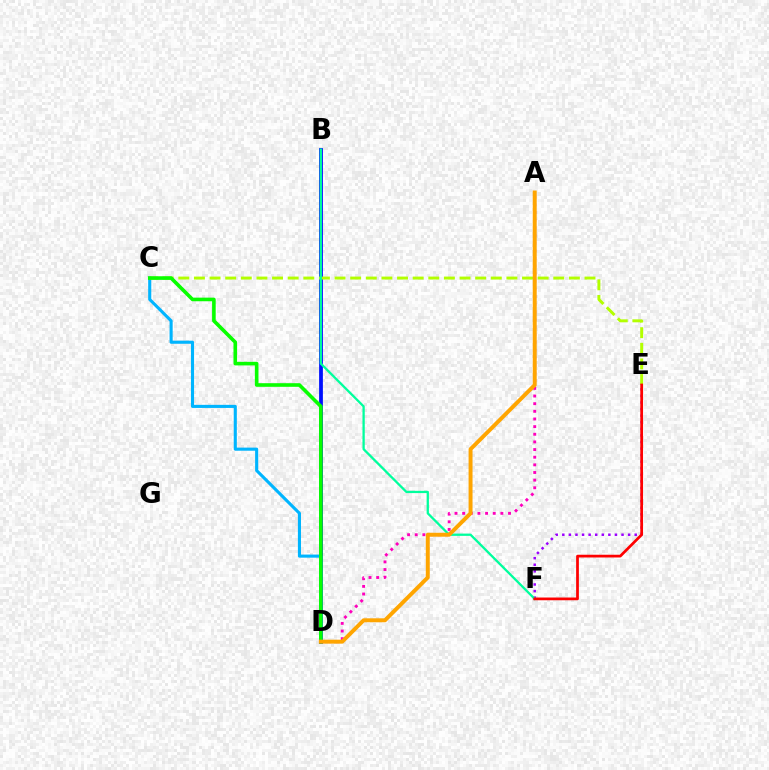{('B', 'D'): [{'color': '#0010ff', 'line_style': 'solid', 'thickness': 2.72}], ('C', 'D'): [{'color': '#00b5ff', 'line_style': 'solid', 'thickness': 2.23}, {'color': '#08ff00', 'line_style': 'solid', 'thickness': 2.6}], ('E', 'F'): [{'color': '#9b00ff', 'line_style': 'dotted', 'thickness': 1.79}, {'color': '#ff0000', 'line_style': 'solid', 'thickness': 1.97}], ('C', 'E'): [{'color': '#b3ff00', 'line_style': 'dashed', 'thickness': 2.12}], ('B', 'F'): [{'color': '#00ff9d', 'line_style': 'solid', 'thickness': 1.65}], ('A', 'D'): [{'color': '#ff00bd', 'line_style': 'dotted', 'thickness': 2.08}, {'color': '#ffa500', 'line_style': 'solid', 'thickness': 2.84}]}